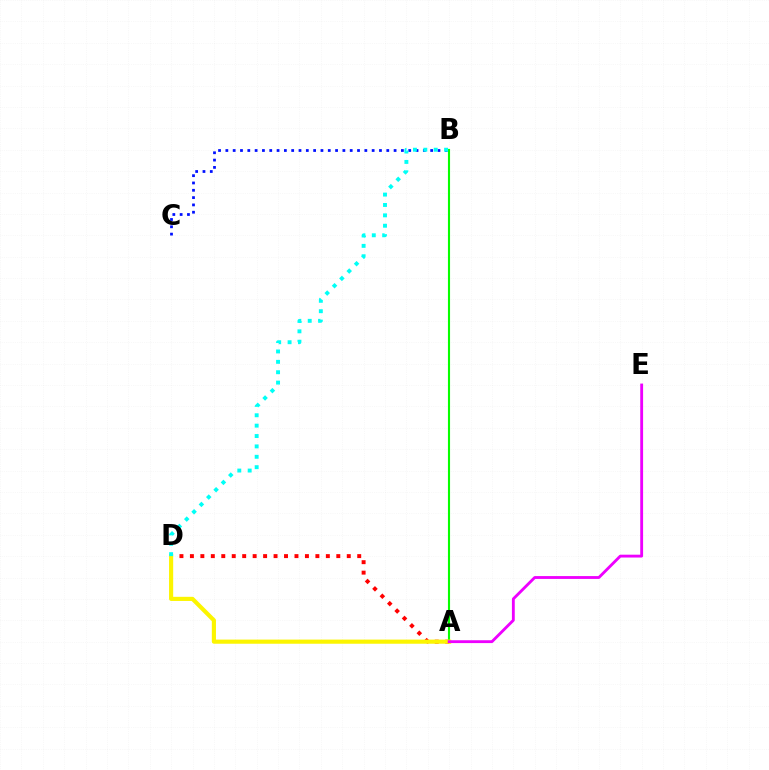{('A', 'D'): [{'color': '#ff0000', 'line_style': 'dotted', 'thickness': 2.84}, {'color': '#fcf500', 'line_style': 'solid', 'thickness': 2.98}], ('B', 'C'): [{'color': '#0010ff', 'line_style': 'dotted', 'thickness': 1.99}], ('A', 'B'): [{'color': '#08ff00', 'line_style': 'solid', 'thickness': 1.53}], ('B', 'D'): [{'color': '#00fff6', 'line_style': 'dotted', 'thickness': 2.82}], ('A', 'E'): [{'color': '#ee00ff', 'line_style': 'solid', 'thickness': 2.05}]}